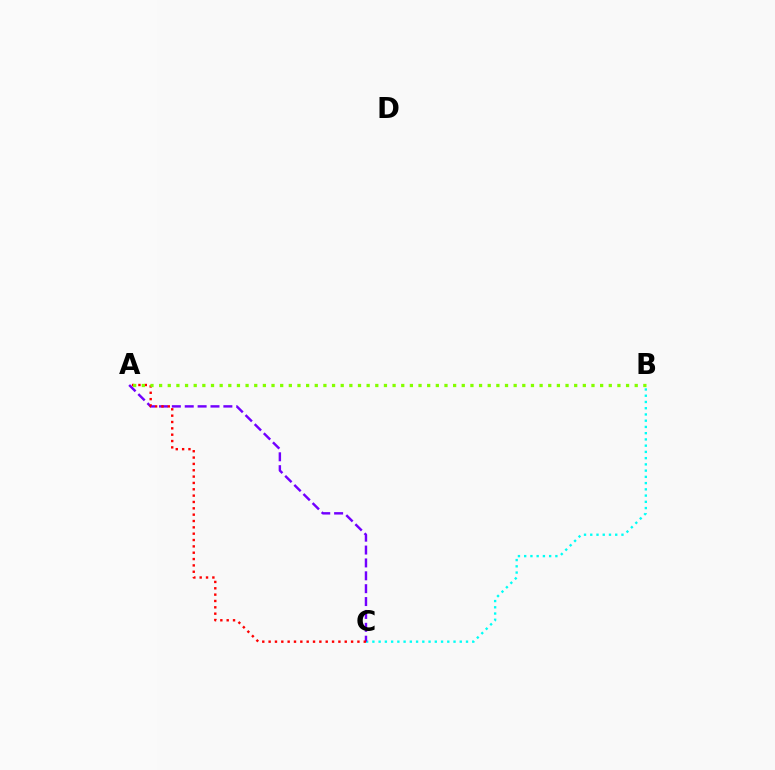{('B', 'C'): [{'color': '#00fff6', 'line_style': 'dotted', 'thickness': 1.7}], ('A', 'C'): [{'color': '#7200ff', 'line_style': 'dashed', 'thickness': 1.75}, {'color': '#ff0000', 'line_style': 'dotted', 'thickness': 1.72}], ('A', 'B'): [{'color': '#84ff00', 'line_style': 'dotted', 'thickness': 2.35}]}